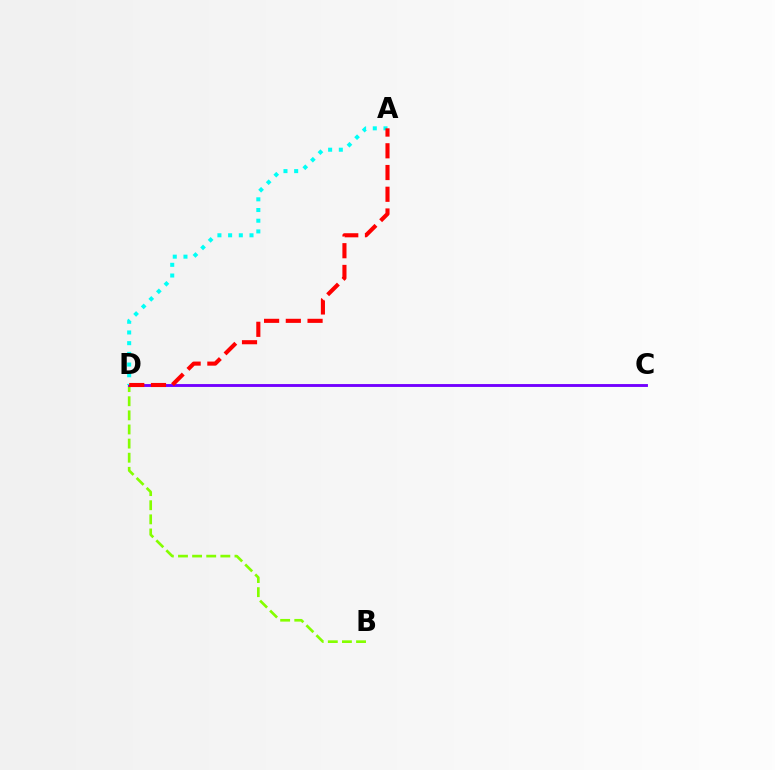{('B', 'D'): [{'color': '#84ff00', 'line_style': 'dashed', 'thickness': 1.92}], ('C', 'D'): [{'color': '#7200ff', 'line_style': 'solid', 'thickness': 2.07}], ('A', 'D'): [{'color': '#00fff6', 'line_style': 'dotted', 'thickness': 2.91}, {'color': '#ff0000', 'line_style': 'dashed', 'thickness': 2.95}]}